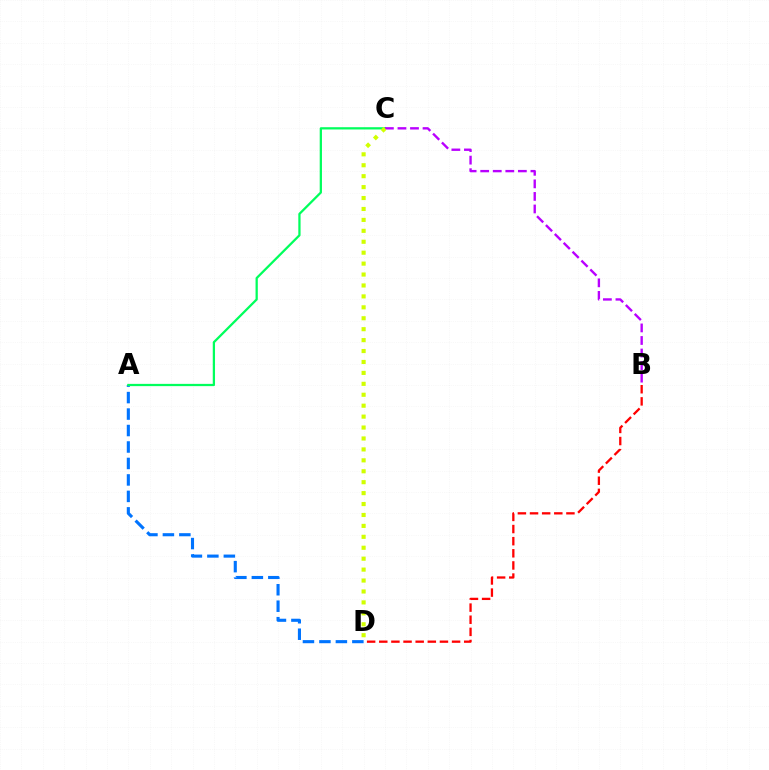{('B', 'D'): [{'color': '#ff0000', 'line_style': 'dashed', 'thickness': 1.65}], ('A', 'D'): [{'color': '#0074ff', 'line_style': 'dashed', 'thickness': 2.24}], ('A', 'C'): [{'color': '#00ff5c', 'line_style': 'solid', 'thickness': 1.63}], ('B', 'C'): [{'color': '#b900ff', 'line_style': 'dashed', 'thickness': 1.71}], ('C', 'D'): [{'color': '#d1ff00', 'line_style': 'dotted', 'thickness': 2.97}]}